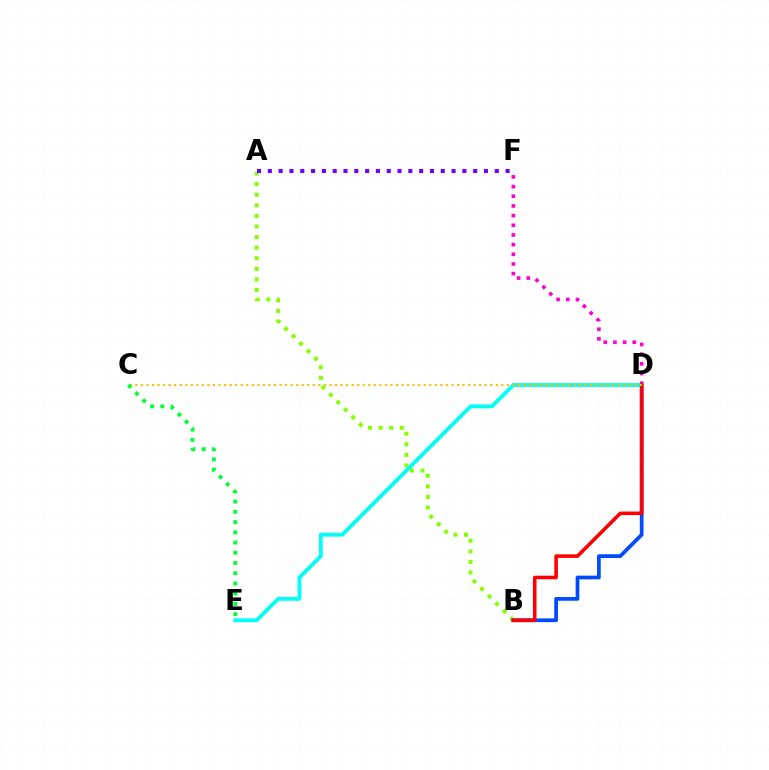{('A', 'B'): [{'color': '#84ff00', 'line_style': 'dotted', 'thickness': 2.87}], ('B', 'D'): [{'color': '#004bff', 'line_style': 'solid', 'thickness': 2.68}, {'color': '#ff0000', 'line_style': 'solid', 'thickness': 2.58}], ('A', 'F'): [{'color': '#7200ff', 'line_style': 'dotted', 'thickness': 2.94}], ('D', 'F'): [{'color': '#ff00cf', 'line_style': 'dotted', 'thickness': 2.63}], ('D', 'E'): [{'color': '#00fff6', 'line_style': 'solid', 'thickness': 2.75}], ('C', 'D'): [{'color': '#ffbd00', 'line_style': 'dotted', 'thickness': 1.51}], ('C', 'E'): [{'color': '#00ff39', 'line_style': 'dotted', 'thickness': 2.78}]}